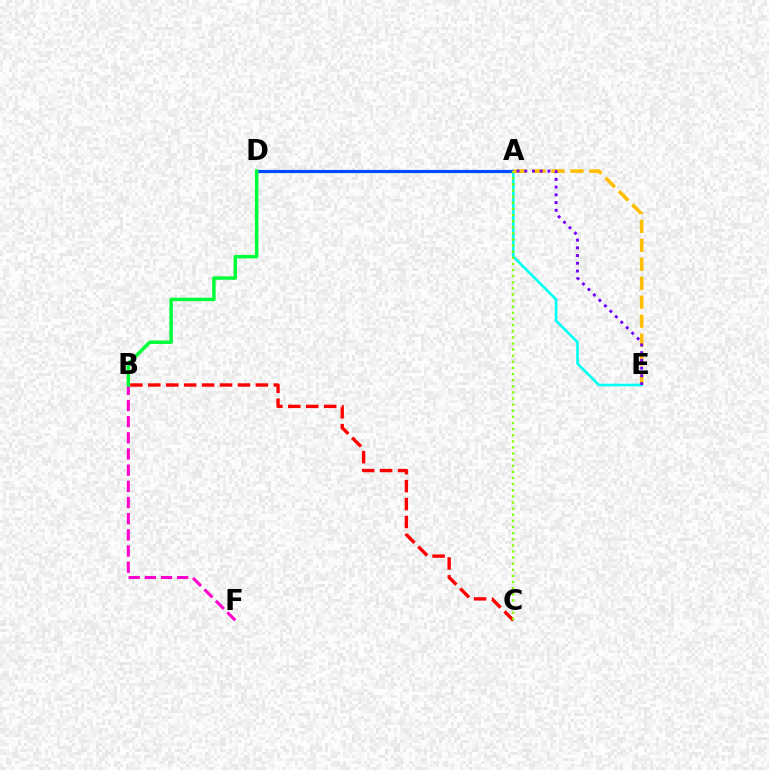{('A', 'E'): [{'color': '#00fff6', 'line_style': 'solid', 'thickness': 1.9}, {'color': '#ffbd00', 'line_style': 'dashed', 'thickness': 2.58}, {'color': '#7200ff', 'line_style': 'dotted', 'thickness': 2.1}], ('A', 'D'): [{'color': '#004bff', 'line_style': 'solid', 'thickness': 2.29}], ('B', 'C'): [{'color': '#ff0000', 'line_style': 'dashed', 'thickness': 2.44}], ('A', 'C'): [{'color': '#84ff00', 'line_style': 'dotted', 'thickness': 1.66}], ('B', 'F'): [{'color': '#ff00cf', 'line_style': 'dashed', 'thickness': 2.2}], ('B', 'D'): [{'color': '#00ff39', 'line_style': 'solid', 'thickness': 2.5}]}